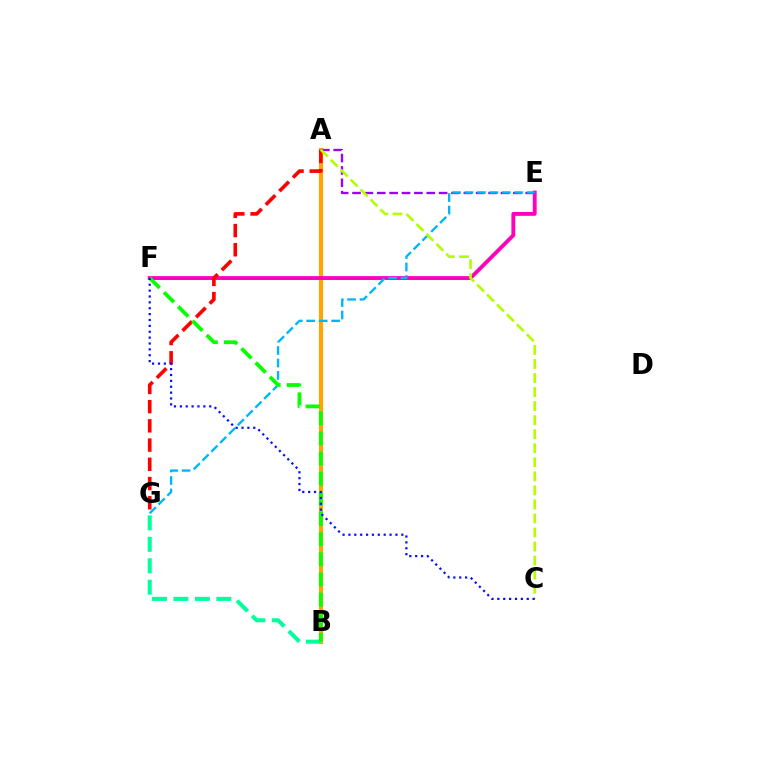{('A', 'B'): [{'color': '#ffa500', 'line_style': 'solid', 'thickness': 3.0}], ('E', 'F'): [{'color': '#ff00bd', 'line_style': 'solid', 'thickness': 2.78}], ('A', 'G'): [{'color': '#ff0000', 'line_style': 'dashed', 'thickness': 2.61}], ('A', 'E'): [{'color': '#9b00ff', 'line_style': 'dashed', 'thickness': 1.68}], ('B', 'G'): [{'color': '#00ff9d', 'line_style': 'dashed', 'thickness': 2.91}], ('E', 'G'): [{'color': '#00b5ff', 'line_style': 'dashed', 'thickness': 1.69}], ('B', 'F'): [{'color': '#08ff00', 'line_style': 'dashed', 'thickness': 2.74}], ('A', 'C'): [{'color': '#b3ff00', 'line_style': 'dashed', 'thickness': 1.91}], ('C', 'F'): [{'color': '#0010ff', 'line_style': 'dotted', 'thickness': 1.6}]}